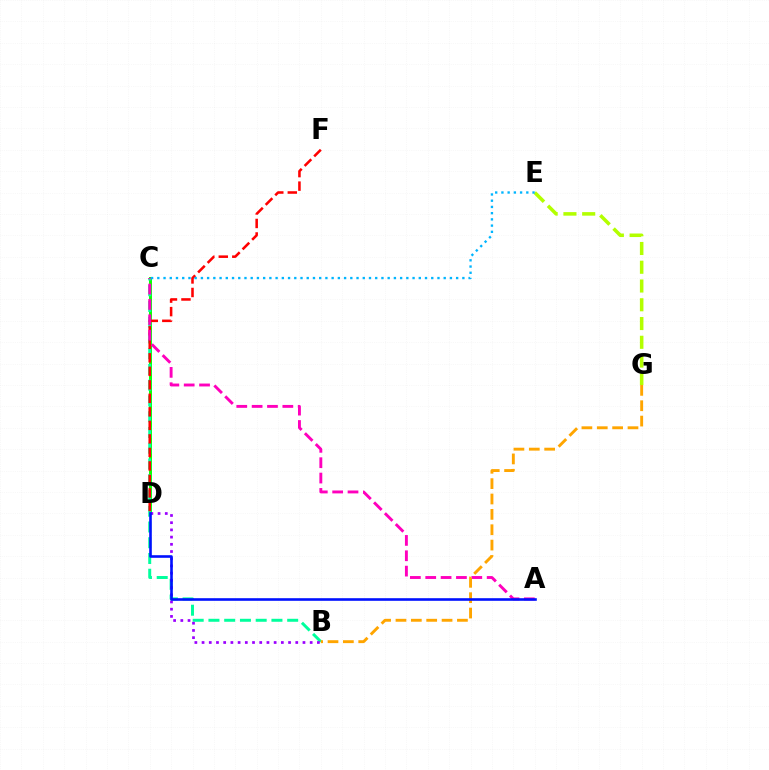{('C', 'D'): [{'color': '#08ff00', 'line_style': 'solid', 'thickness': 2.12}], ('E', 'G'): [{'color': '#b3ff00', 'line_style': 'dashed', 'thickness': 2.55}], ('B', 'C'): [{'color': '#00ff9d', 'line_style': 'dashed', 'thickness': 2.14}], ('D', 'F'): [{'color': '#ff0000', 'line_style': 'dashed', 'thickness': 1.84}], ('B', 'D'): [{'color': '#9b00ff', 'line_style': 'dotted', 'thickness': 1.96}], ('A', 'C'): [{'color': '#ff00bd', 'line_style': 'dashed', 'thickness': 2.09}], ('B', 'G'): [{'color': '#ffa500', 'line_style': 'dashed', 'thickness': 2.09}], ('A', 'D'): [{'color': '#0010ff', 'line_style': 'solid', 'thickness': 1.87}], ('C', 'E'): [{'color': '#00b5ff', 'line_style': 'dotted', 'thickness': 1.69}]}